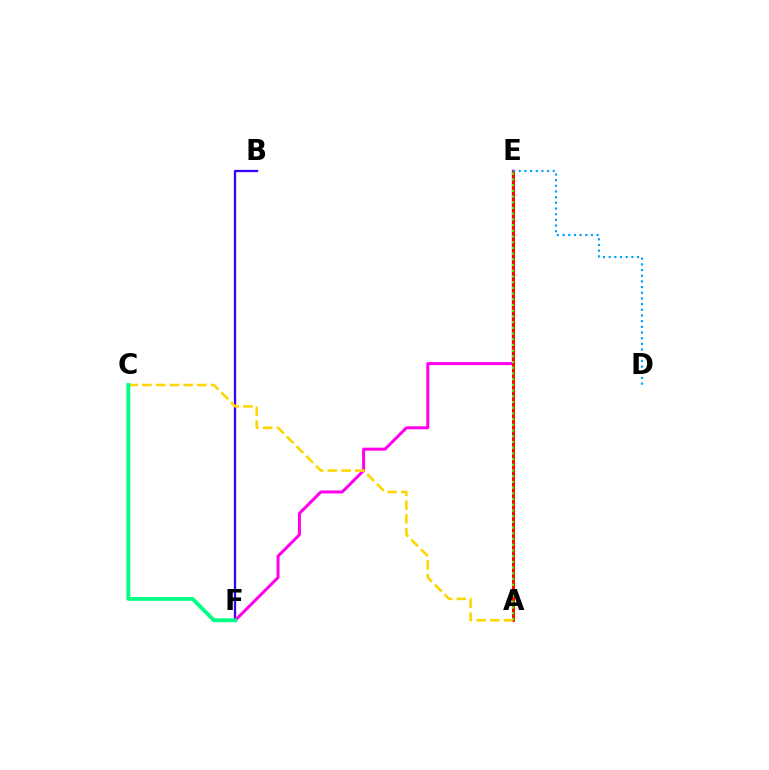{('B', 'F'): [{'color': '#3700ff', 'line_style': 'solid', 'thickness': 1.64}], ('E', 'F'): [{'color': '#ff00ed', 'line_style': 'solid', 'thickness': 2.16}], ('A', 'E'): [{'color': '#ff0000', 'line_style': 'solid', 'thickness': 2.09}, {'color': '#4fff00', 'line_style': 'dotted', 'thickness': 1.55}], ('A', 'C'): [{'color': '#ffd500', 'line_style': 'dashed', 'thickness': 1.87}], ('D', 'E'): [{'color': '#009eff', 'line_style': 'dotted', 'thickness': 1.54}], ('C', 'F'): [{'color': '#00ff86', 'line_style': 'solid', 'thickness': 2.76}]}